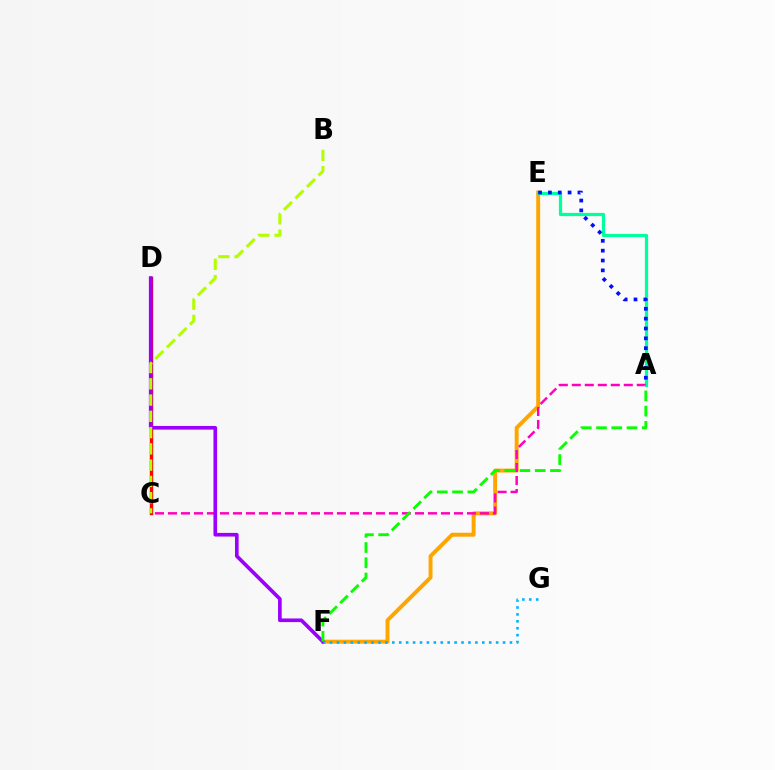{('E', 'F'): [{'color': '#ffa500', 'line_style': 'solid', 'thickness': 2.83}], ('A', 'E'): [{'color': '#00ff9d', 'line_style': 'solid', 'thickness': 2.32}, {'color': '#0010ff', 'line_style': 'dotted', 'thickness': 2.68}], ('C', 'D'): [{'color': '#ff0000', 'line_style': 'solid', 'thickness': 2.44}], ('A', 'C'): [{'color': '#ff00bd', 'line_style': 'dashed', 'thickness': 1.77}], ('D', 'F'): [{'color': '#9b00ff', 'line_style': 'solid', 'thickness': 2.63}], ('F', 'G'): [{'color': '#00b5ff', 'line_style': 'dotted', 'thickness': 1.88}], ('B', 'C'): [{'color': '#b3ff00', 'line_style': 'dashed', 'thickness': 2.21}], ('A', 'F'): [{'color': '#08ff00', 'line_style': 'dashed', 'thickness': 2.07}]}